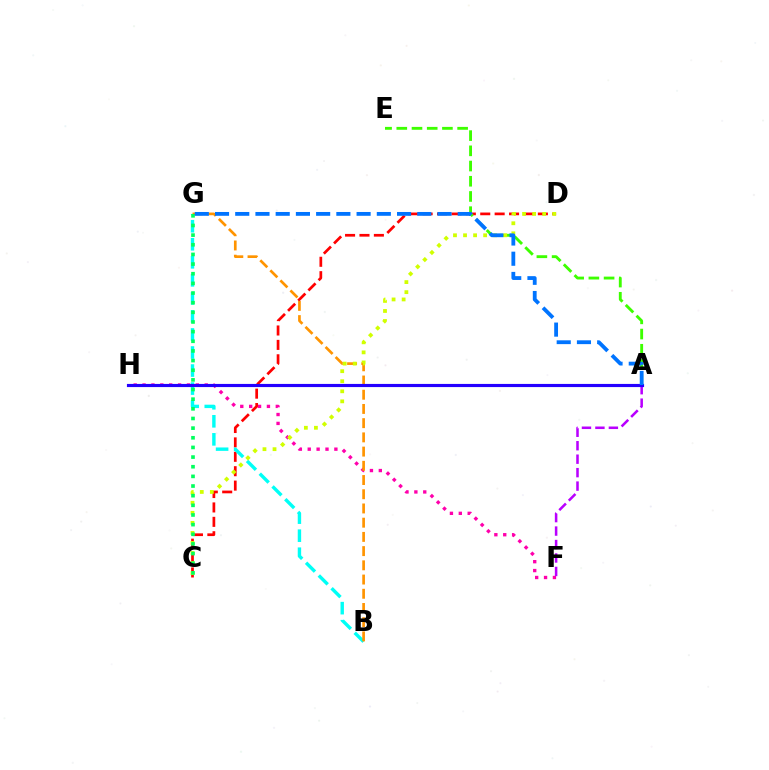{('F', 'H'): [{'color': '#ff00ac', 'line_style': 'dotted', 'thickness': 2.41}], ('C', 'D'): [{'color': '#ff0000', 'line_style': 'dashed', 'thickness': 1.96}, {'color': '#d1ff00', 'line_style': 'dotted', 'thickness': 2.73}], ('A', 'E'): [{'color': '#3dff00', 'line_style': 'dashed', 'thickness': 2.07}], ('B', 'G'): [{'color': '#00fff6', 'line_style': 'dashed', 'thickness': 2.45}, {'color': '#ff9400', 'line_style': 'dashed', 'thickness': 1.93}], ('A', 'F'): [{'color': '#b900ff', 'line_style': 'dashed', 'thickness': 1.83}], ('A', 'H'): [{'color': '#2500ff', 'line_style': 'solid', 'thickness': 2.27}], ('C', 'G'): [{'color': '#00ff5c', 'line_style': 'dotted', 'thickness': 2.62}], ('A', 'G'): [{'color': '#0074ff', 'line_style': 'dashed', 'thickness': 2.75}]}